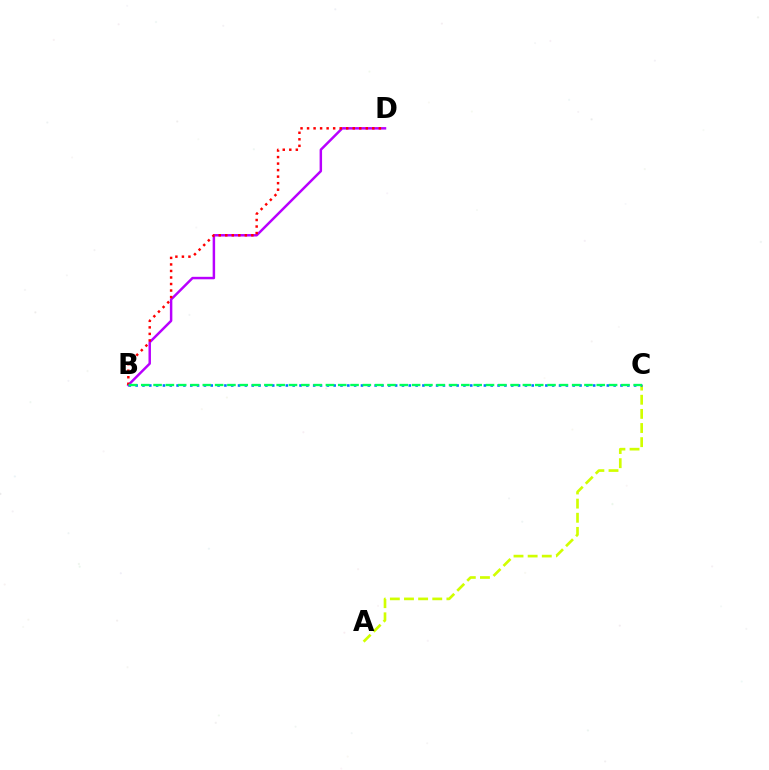{('B', 'D'): [{'color': '#b900ff', 'line_style': 'solid', 'thickness': 1.78}, {'color': '#ff0000', 'line_style': 'dotted', 'thickness': 1.77}], ('A', 'C'): [{'color': '#d1ff00', 'line_style': 'dashed', 'thickness': 1.92}], ('B', 'C'): [{'color': '#0074ff', 'line_style': 'dotted', 'thickness': 1.86}, {'color': '#00ff5c', 'line_style': 'dashed', 'thickness': 1.67}]}